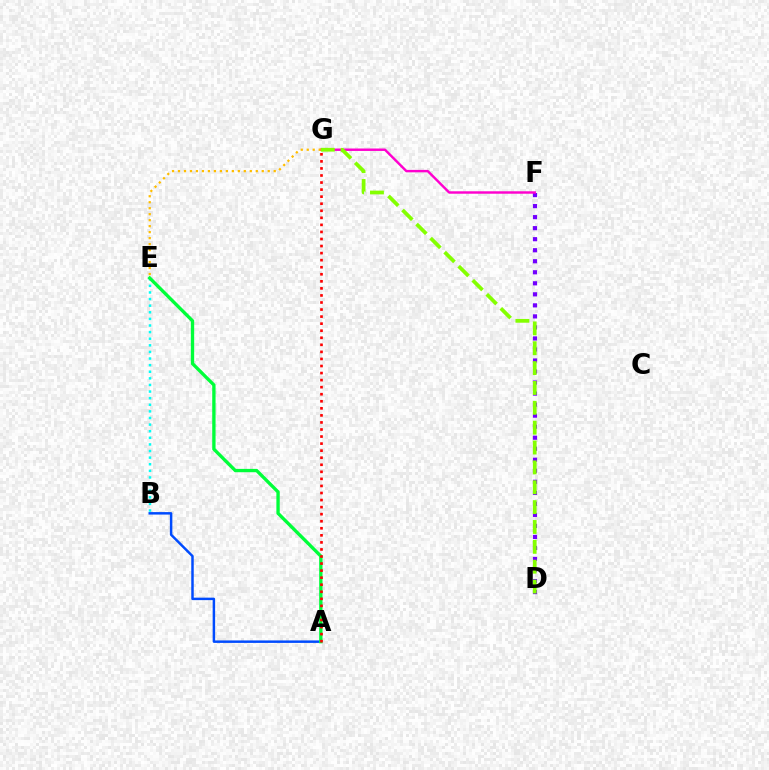{('A', 'B'): [{'color': '#004bff', 'line_style': 'solid', 'thickness': 1.78}], ('D', 'F'): [{'color': '#7200ff', 'line_style': 'dotted', 'thickness': 3.0}], ('B', 'E'): [{'color': '#00fff6', 'line_style': 'dotted', 'thickness': 1.8}], ('A', 'E'): [{'color': '#00ff39', 'line_style': 'solid', 'thickness': 2.4}], ('F', 'G'): [{'color': '#ff00cf', 'line_style': 'solid', 'thickness': 1.75}], ('D', 'G'): [{'color': '#84ff00', 'line_style': 'dashed', 'thickness': 2.7}], ('A', 'G'): [{'color': '#ff0000', 'line_style': 'dotted', 'thickness': 1.92}], ('E', 'G'): [{'color': '#ffbd00', 'line_style': 'dotted', 'thickness': 1.63}]}